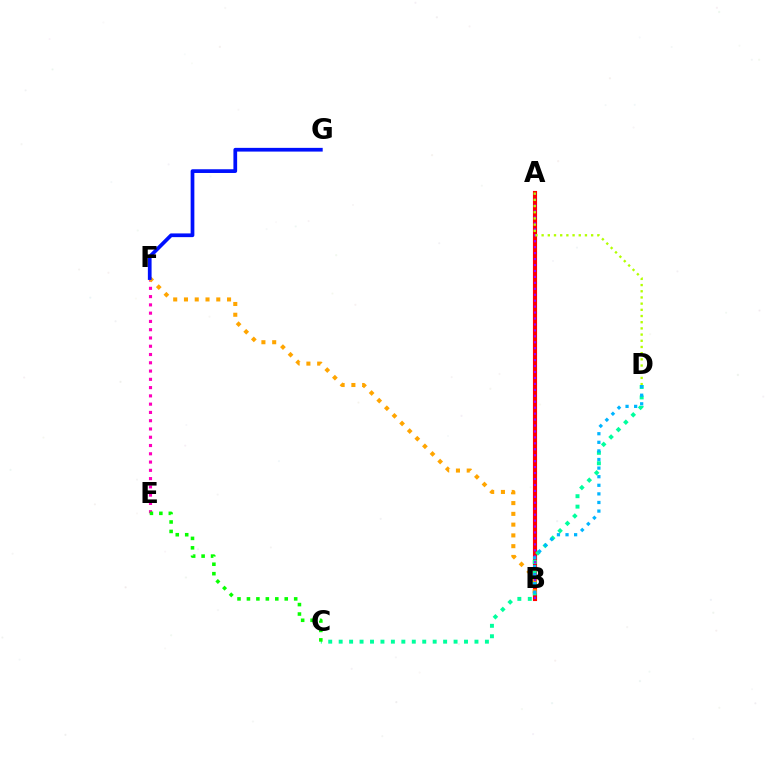{('A', 'B'): [{'color': '#ff0000', 'line_style': 'solid', 'thickness': 2.97}, {'color': '#9b00ff', 'line_style': 'dotted', 'thickness': 1.62}], ('C', 'D'): [{'color': '#00ff9d', 'line_style': 'dotted', 'thickness': 2.84}], ('E', 'F'): [{'color': '#ff00bd', 'line_style': 'dotted', 'thickness': 2.25}], ('B', 'F'): [{'color': '#ffa500', 'line_style': 'dotted', 'thickness': 2.93}], ('C', 'E'): [{'color': '#08ff00', 'line_style': 'dotted', 'thickness': 2.57}], ('B', 'D'): [{'color': '#00b5ff', 'line_style': 'dotted', 'thickness': 2.34}], ('F', 'G'): [{'color': '#0010ff', 'line_style': 'solid', 'thickness': 2.68}], ('A', 'D'): [{'color': '#b3ff00', 'line_style': 'dotted', 'thickness': 1.68}]}